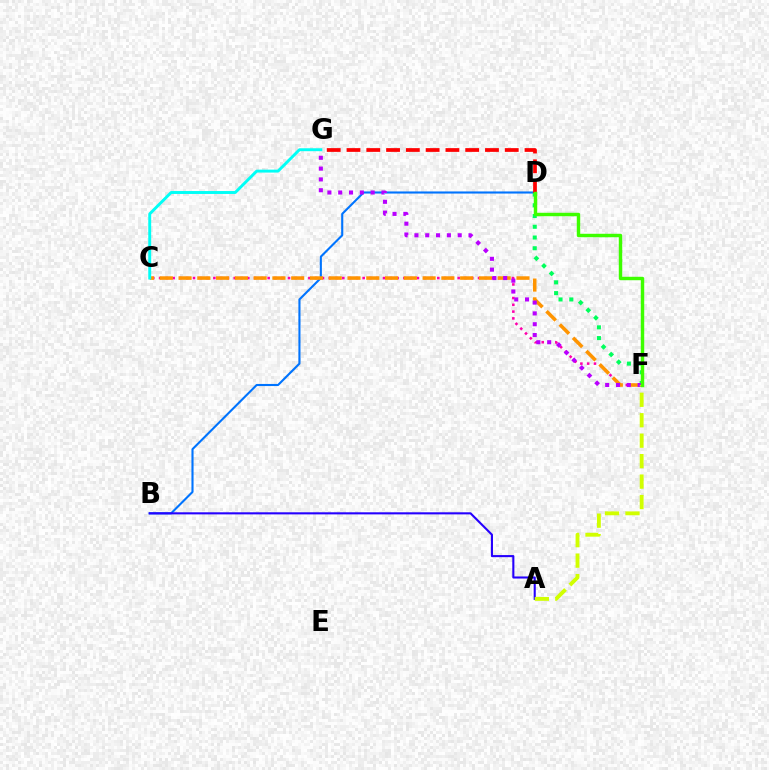{('B', 'D'): [{'color': '#0074ff', 'line_style': 'solid', 'thickness': 1.52}], ('C', 'F'): [{'color': '#ff00ac', 'line_style': 'dotted', 'thickness': 1.84}, {'color': '#ff9400', 'line_style': 'dashed', 'thickness': 2.55}], ('C', 'G'): [{'color': '#00fff6', 'line_style': 'solid', 'thickness': 2.1}], ('A', 'B'): [{'color': '#2500ff', 'line_style': 'solid', 'thickness': 1.5}], ('D', 'F'): [{'color': '#00ff5c', 'line_style': 'dotted', 'thickness': 2.92}, {'color': '#3dff00', 'line_style': 'solid', 'thickness': 2.48}], ('F', 'G'): [{'color': '#b900ff', 'line_style': 'dotted', 'thickness': 2.94}], ('A', 'F'): [{'color': '#d1ff00', 'line_style': 'dashed', 'thickness': 2.78}], ('D', 'G'): [{'color': '#ff0000', 'line_style': 'dashed', 'thickness': 2.69}]}